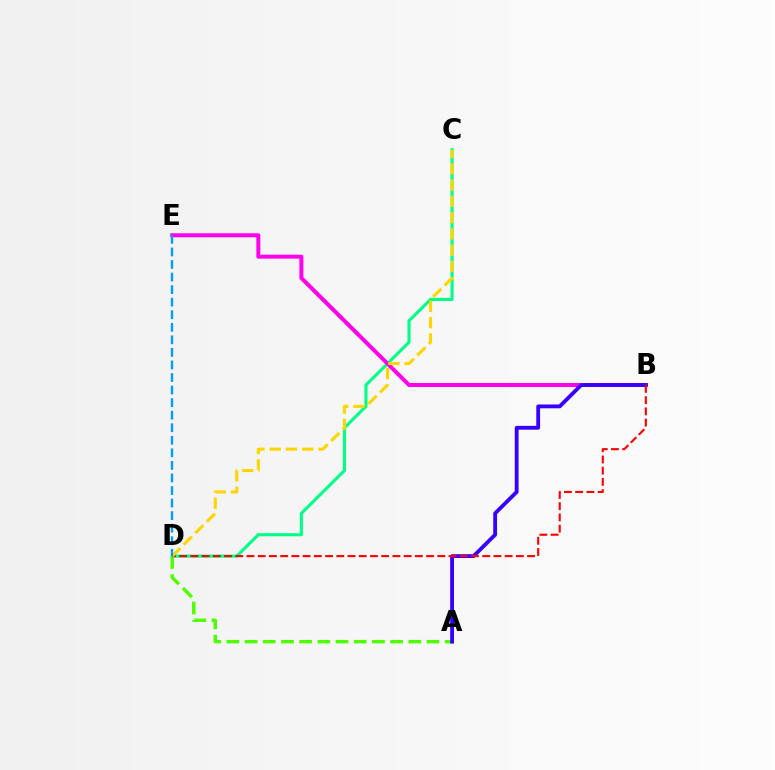{('A', 'D'): [{'color': '#4fff00', 'line_style': 'dashed', 'thickness': 2.47}], ('C', 'D'): [{'color': '#00ff86', 'line_style': 'solid', 'thickness': 2.22}, {'color': '#ffd500', 'line_style': 'dashed', 'thickness': 2.21}], ('B', 'E'): [{'color': '#ff00ed', 'line_style': 'solid', 'thickness': 2.87}], ('A', 'B'): [{'color': '#3700ff', 'line_style': 'solid', 'thickness': 2.75}], ('B', 'D'): [{'color': '#ff0000', 'line_style': 'dashed', 'thickness': 1.52}], ('D', 'E'): [{'color': '#009eff', 'line_style': 'dashed', 'thickness': 1.71}]}